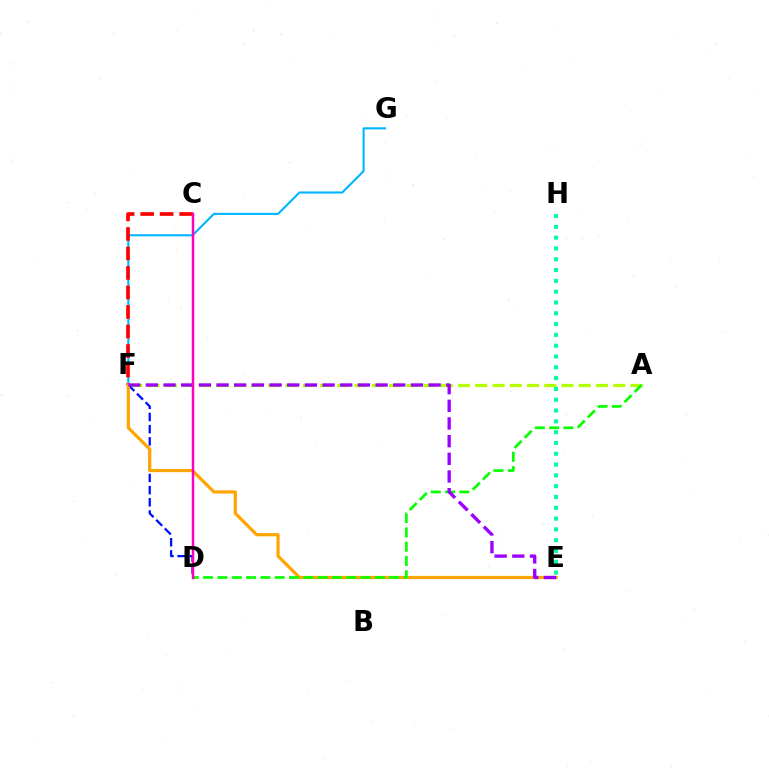{('A', 'F'): [{'color': '#b3ff00', 'line_style': 'dashed', 'thickness': 2.34}], ('E', 'H'): [{'color': '#00ff9d', 'line_style': 'dotted', 'thickness': 2.94}], ('F', 'G'): [{'color': '#00b5ff', 'line_style': 'solid', 'thickness': 1.52}], ('D', 'F'): [{'color': '#0010ff', 'line_style': 'dashed', 'thickness': 1.66}], ('C', 'F'): [{'color': '#ff0000', 'line_style': 'dashed', 'thickness': 2.65}], ('E', 'F'): [{'color': '#ffa500', 'line_style': 'solid', 'thickness': 2.31}, {'color': '#9b00ff', 'line_style': 'dashed', 'thickness': 2.4}], ('A', 'D'): [{'color': '#08ff00', 'line_style': 'dashed', 'thickness': 1.95}], ('C', 'D'): [{'color': '#ff00bd', 'line_style': 'solid', 'thickness': 1.79}]}